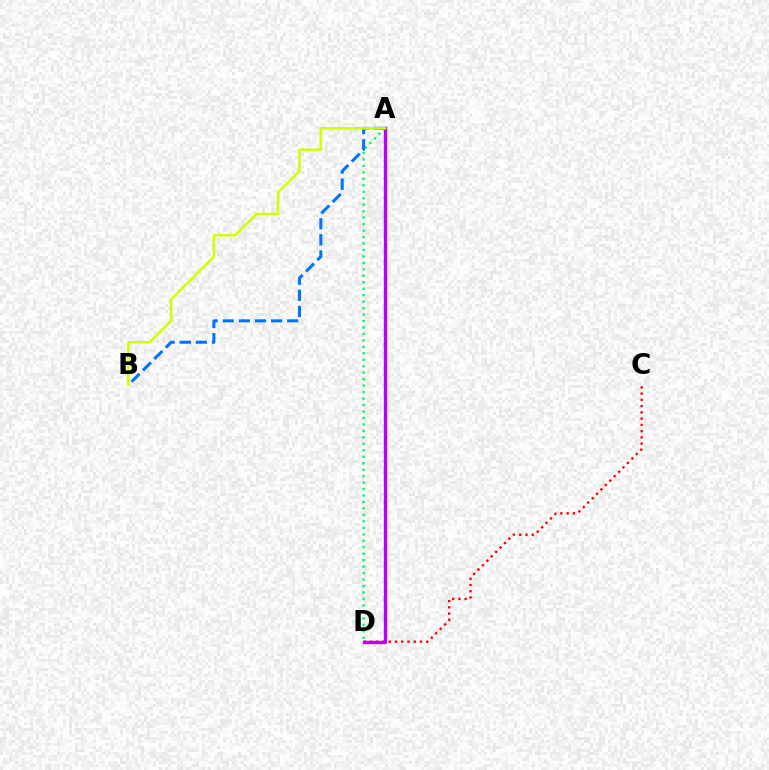{('A', 'D'): [{'color': '#00ff5c', 'line_style': 'dotted', 'thickness': 1.76}, {'color': '#b900ff', 'line_style': 'solid', 'thickness': 2.43}], ('C', 'D'): [{'color': '#ff0000', 'line_style': 'dotted', 'thickness': 1.7}], ('A', 'B'): [{'color': '#0074ff', 'line_style': 'dashed', 'thickness': 2.19}, {'color': '#d1ff00', 'line_style': 'solid', 'thickness': 1.83}]}